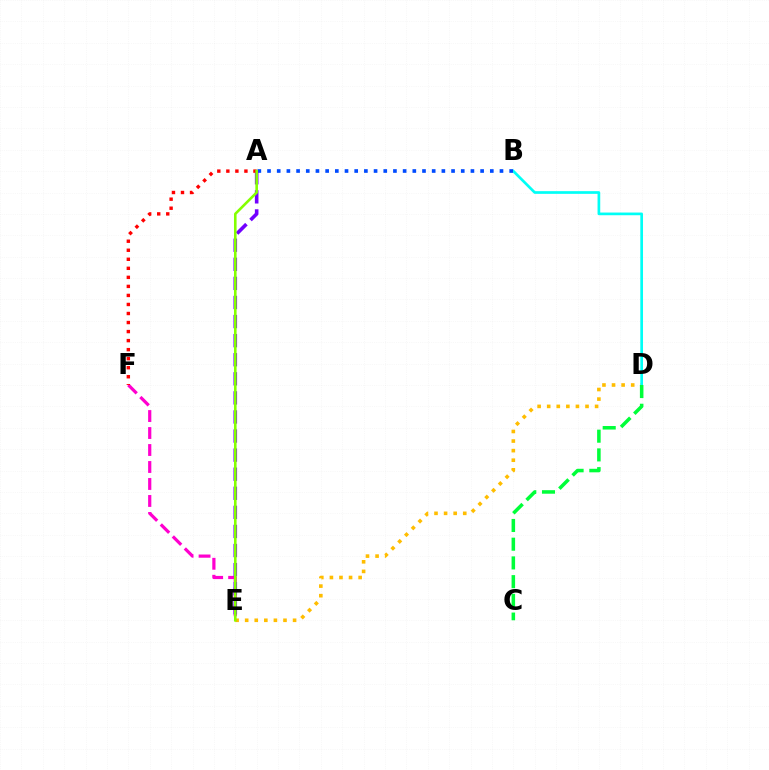{('D', 'E'): [{'color': '#ffbd00', 'line_style': 'dotted', 'thickness': 2.6}], ('E', 'F'): [{'color': '#ff00cf', 'line_style': 'dashed', 'thickness': 2.31}], ('B', 'D'): [{'color': '#00fff6', 'line_style': 'solid', 'thickness': 1.94}], ('A', 'B'): [{'color': '#004bff', 'line_style': 'dotted', 'thickness': 2.63}], ('A', 'E'): [{'color': '#7200ff', 'line_style': 'dashed', 'thickness': 2.59}, {'color': '#84ff00', 'line_style': 'solid', 'thickness': 1.87}], ('A', 'F'): [{'color': '#ff0000', 'line_style': 'dotted', 'thickness': 2.45}], ('C', 'D'): [{'color': '#00ff39', 'line_style': 'dashed', 'thickness': 2.54}]}